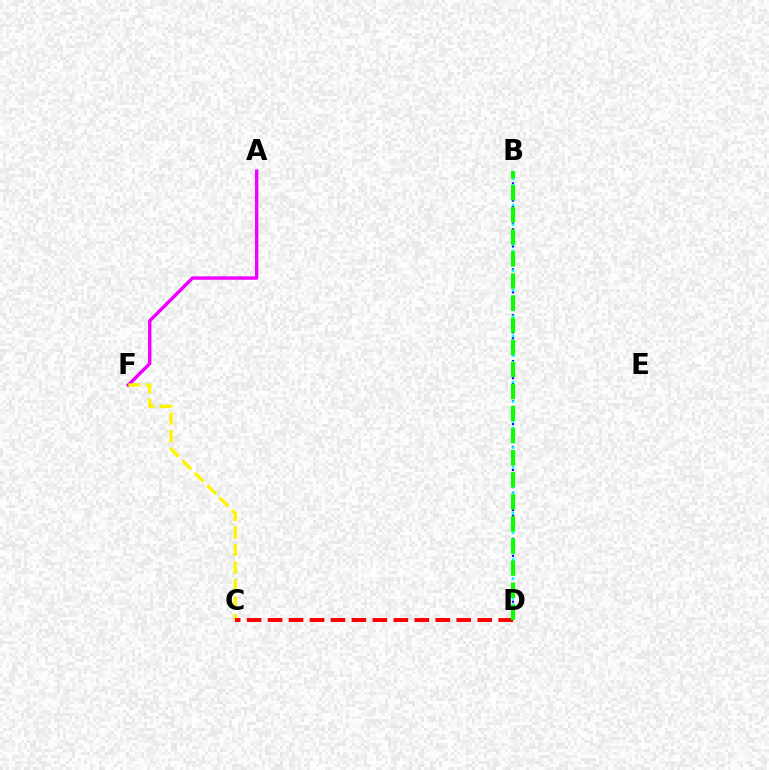{('A', 'F'): [{'color': '#ee00ff', 'line_style': 'solid', 'thickness': 2.45}], ('C', 'F'): [{'color': '#fcf500', 'line_style': 'dashed', 'thickness': 2.39}], ('B', 'D'): [{'color': '#0010ff', 'line_style': 'dotted', 'thickness': 1.56}, {'color': '#00fff6', 'line_style': 'dotted', 'thickness': 1.78}, {'color': '#08ff00', 'line_style': 'dashed', 'thickness': 3.0}], ('C', 'D'): [{'color': '#ff0000', 'line_style': 'dashed', 'thickness': 2.85}]}